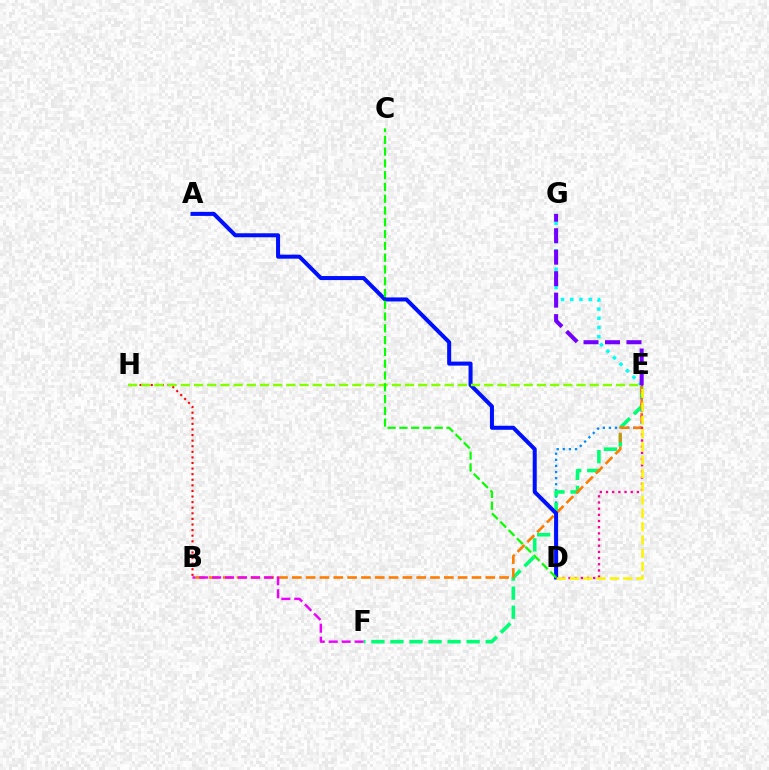{('D', 'E'): [{'color': '#008cff', 'line_style': 'dotted', 'thickness': 1.66}, {'color': '#ff0094', 'line_style': 'dotted', 'thickness': 1.68}, {'color': '#fcf500', 'line_style': 'dashed', 'thickness': 1.81}], ('B', 'H'): [{'color': '#ff0000', 'line_style': 'dotted', 'thickness': 1.52}], ('E', 'F'): [{'color': '#00ff74', 'line_style': 'dashed', 'thickness': 2.59}], ('B', 'E'): [{'color': '#ff7c00', 'line_style': 'dashed', 'thickness': 1.88}], ('E', 'G'): [{'color': '#00fff6', 'line_style': 'dotted', 'thickness': 2.5}, {'color': '#7200ff', 'line_style': 'dashed', 'thickness': 2.92}], ('B', 'F'): [{'color': '#ee00ff', 'line_style': 'dashed', 'thickness': 1.76}], ('A', 'D'): [{'color': '#0010ff', 'line_style': 'solid', 'thickness': 2.9}], ('E', 'H'): [{'color': '#84ff00', 'line_style': 'dashed', 'thickness': 1.79}], ('C', 'D'): [{'color': '#08ff00', 'line_style': 'dashed', 'thickness': 1.6}]}